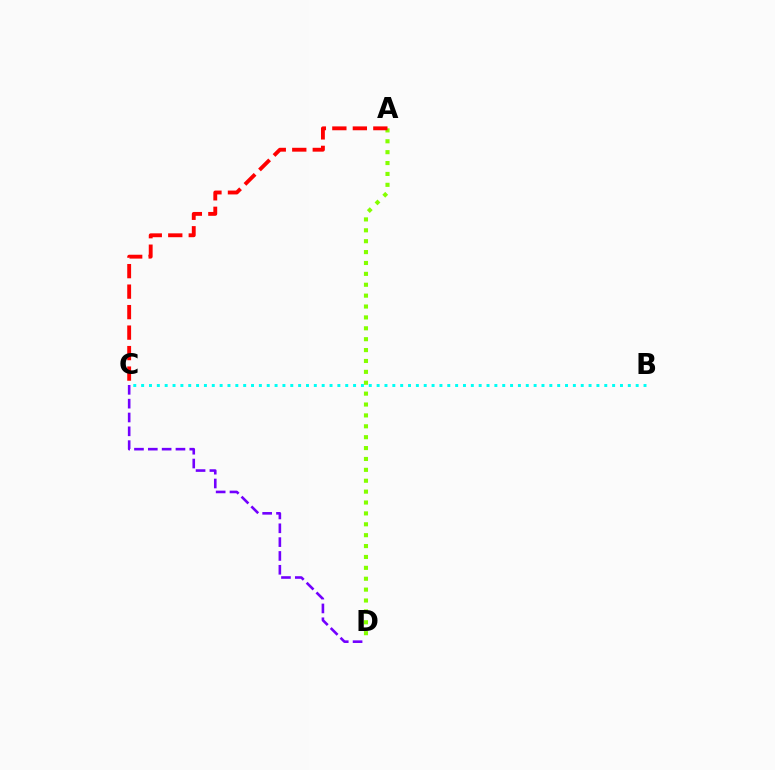{('C', 'D'): [{'color': '#7200ff', 'line_style': 'dashed', 'thickness': 1.88}], ('A', 'D'): [{'color': '#84ff00', 'line_style': 'dotted', 'thickness': 2.96}], ('A', 'C'): [{'color': '#ff0000', 'line_style': 'dashed', 'thickness': 2.78}], ('B', 'C'): [{'color': '#00fff6', 'line_style': 'dotted', 'thickness': 2.13}]}